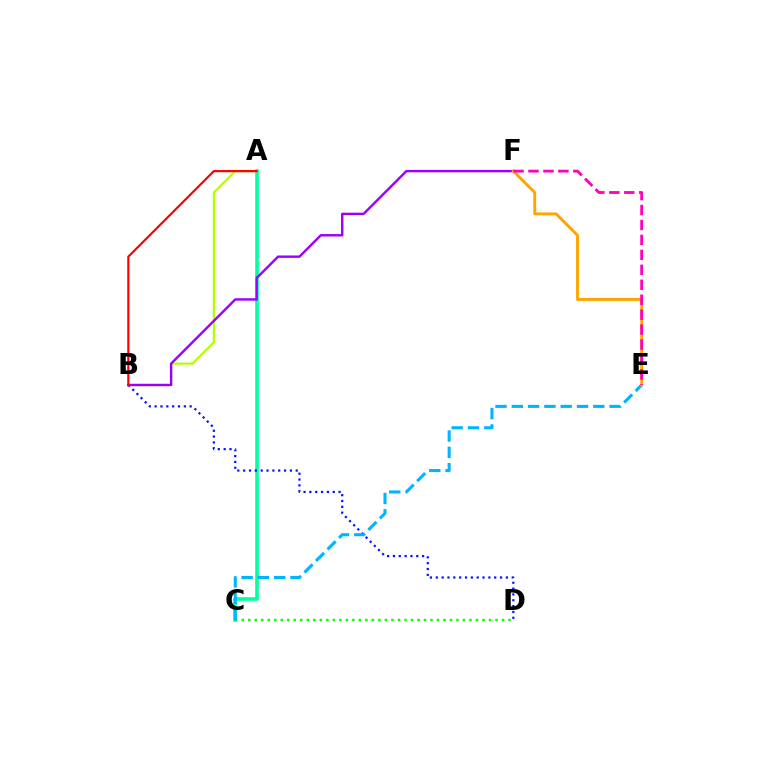{('A', 'C'): [{'color': '#00ff9d', 'line_style': 'solid', 'thickness': 2.6}], ('C', 'D'): [{'color': '#08ff00', 'line_style': 'dotted', 'thickness': 1.77}], ('B', 'D'): [{'color': '#0010ff', 'line_style': 'dotted', 'thickness': 1.59}], ('A', 'B'): [{'color': '#b3ff00', 'line_style': 'solid', 'thickness': 1.58}, {'color': '#ff0000', 'line_style': 'solid', 'thickness': 1.57}], ('B', 'F'): [{'color': '#9b00ff', 'line_style': 'solid', 'thickness': 1.73}], ('C', 'E'): [{'color': '#00b5ff', 'line_style': 'dashed', 'thickness': 2.21}], ('E', 'F'): [{'color': '#ffa500', 'line_style': 'solid', 'thickness': 2.09}, {'color': '#ff00bd', 'line_style': 'dashed', 'thickness': 2.03}]}